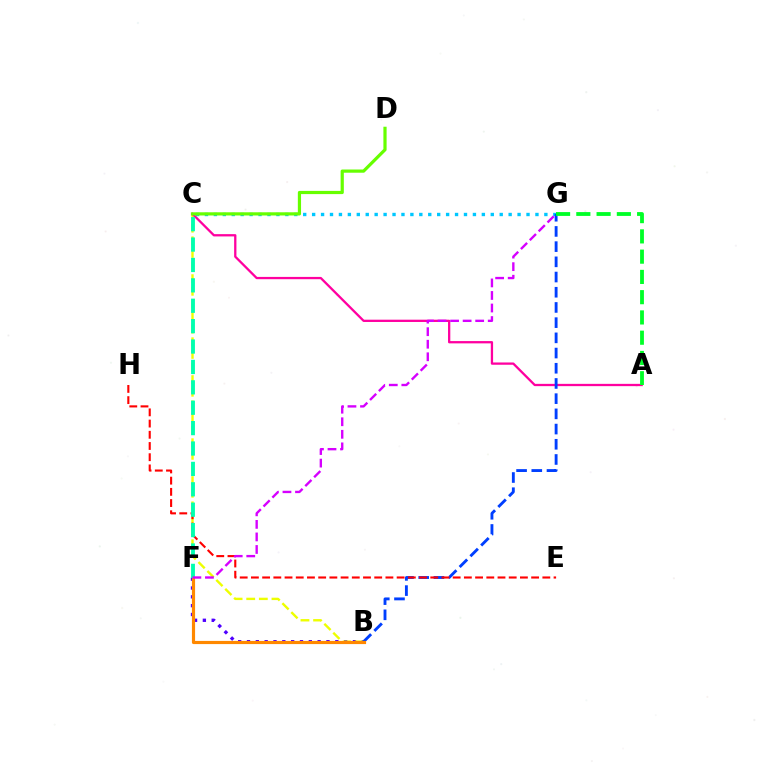{('B', 'F'): [{'color': '#4f00ff', 'line_style': 'dotted', 'thickness': 2.4}, {'color': '#ff8800', 'line_style': 'solid', 'thickness': 2.28}], ('B', 'C'): [{'color': '#eeff00', 'line_style': 'dashed', 'thickness': 1.71}], ('A', 'C'): [{'color': '#ff00a0', 'line_style': 'solid', 'thickness': 1.65}], ('C', 'G'): [{'color': '#00c7ff', 'line_style': 'dotted', 'thickness': 2.43}], ('B', 'G'): [{'color': '#003fff', 'line_style': 'dashed', 'thickness': 2.07}], ('C', 'D'): [{'color': '#66ff00', 'line_style': 'solid', 'thickness': 2.31}], ('E', 'H'): [{'color': '#ff0000', 'line_style': 'dashed', 'thickness': 1.52}], ('A', 'G'): [{'color': '#00ff27', 'line_style': 'dashed', 'thickness': 2.75}], ('C', 'F'): [{'color': '#00ffaf', 'line_style': 'dashed', 'thickness': 2.77}], ('F', 'G'): [{'color': '#d600ff', 'line_style': 'dashed', 'thickness': 1.7}]}